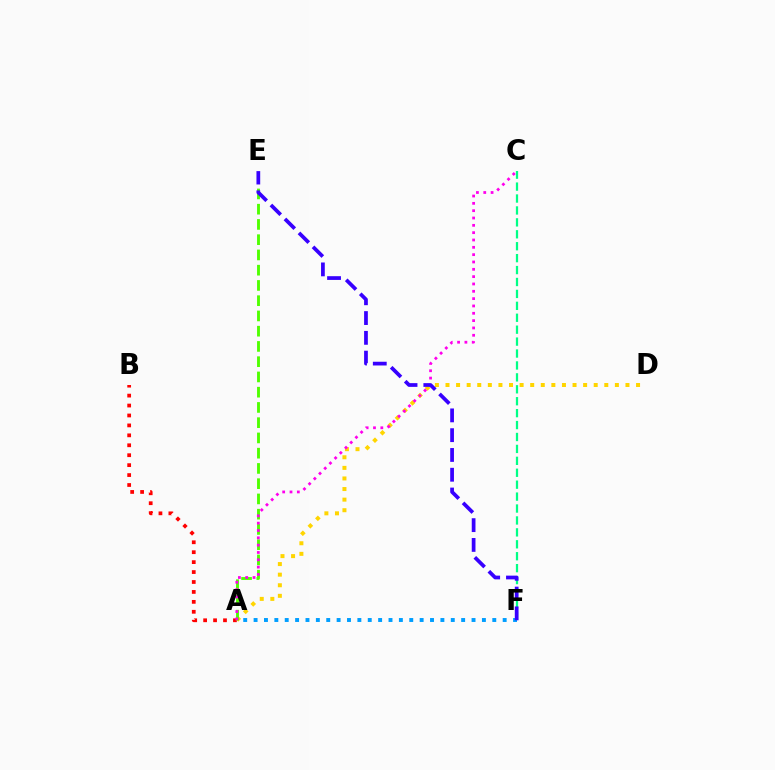{('A', 'D'): [{'color': '#ffd500', 'line_style': 'dotted', 'thickness': 2.88}], ('A', 'B'): [{'color': '#ff0000', 'line_style': 'dotted', 'thickness': 2.7}], ('A', 'E'): [{'color': '#4fff00', 'line_style': 'dashed', 'thickness': 2.07}], ('C', 'F'): [{'color': '#00ff86', 'line_style': 'dashed', 'thickness': 1.62}], ('A', 'F'): [{'color': '#009eff', 'line_style': 'dotted', 'thickness': 2.82}], ('A', 'C'): [{'color': '#ff00ed', 'line_style': 'dotted', 'thickness': 1.99}], ('E', 'F'): [{'color': '#3700ff', 'line_style': 'dashed', 'thickness': 2.69}]}